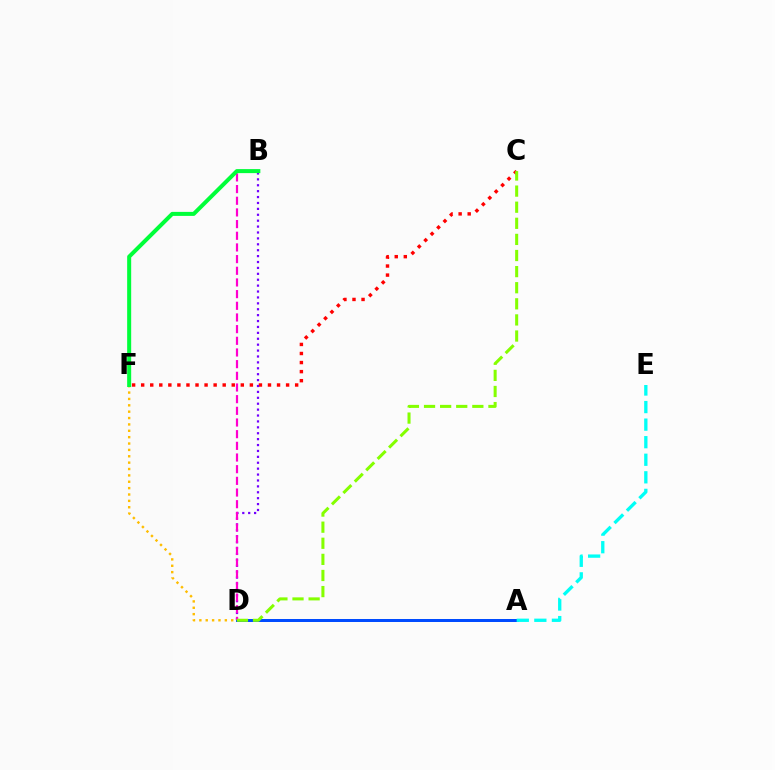{('C', 'F'): [{'color': '#ff0000', 'line_style': 'dotted', 'thickness': 2.46}], ('A', 'D'): [{'color': '#004bff', 'line_style': 'solid', 'thickness': 2.16}], ('D', 'F'): [{'color': '#ffbd00', 'line_style': 'dotted', 'thickness': 1.73}], ('B', 'D'): [{'color': '#7200ff', 'line_style': 'dotted', 'thickness': 1.6}, {'color': '#ff00cf', 'line_style': 'dashed', 'thickness': 1.59}], ('C', 'D'): [{'color': '#84ff00', 'line_style': 'dashed', 'thickness': 2.19}], ('B', 'F'): [{'color': '#00ff39', 'line_style': 'solid', 'thickness': 2.89}], ('A', 'E'): [{'color': '#00fff6', 'line_style': 'dashed', 'thickness': 2.39}]}